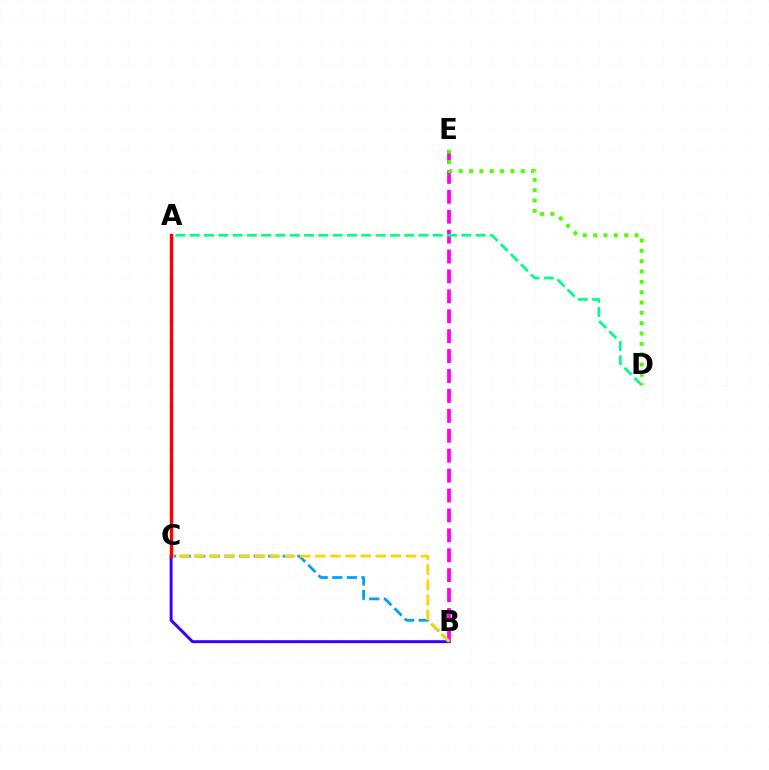{('B', 'C'): [{'color': '#3700ff', 'line_style': 'solid', 'thickness': 2.13}, {'color': '#009eff', 'line_style': 'dashed', 'thickness': 1.98}, {'color': '#ffd500', 'line_style': 'dashed', 'thickness': 2.05}], ('B', 'E'): [{'color': '#ff00ed', 'line_style': 'dashed', 'thickness': 2.71}], ('A', 'D'): [{'color': '#00ff86', 'line_style': 'dashed', 'thickness': 1.94}], ('D', 'E'): [{'color': '#4fff00', 'line_style': 'dotted', 'thickness': 2.81}], ('A', 'C'): [{'color': '#ff0000', 'line_style': 'solid', 'thickness': 2.46}]}